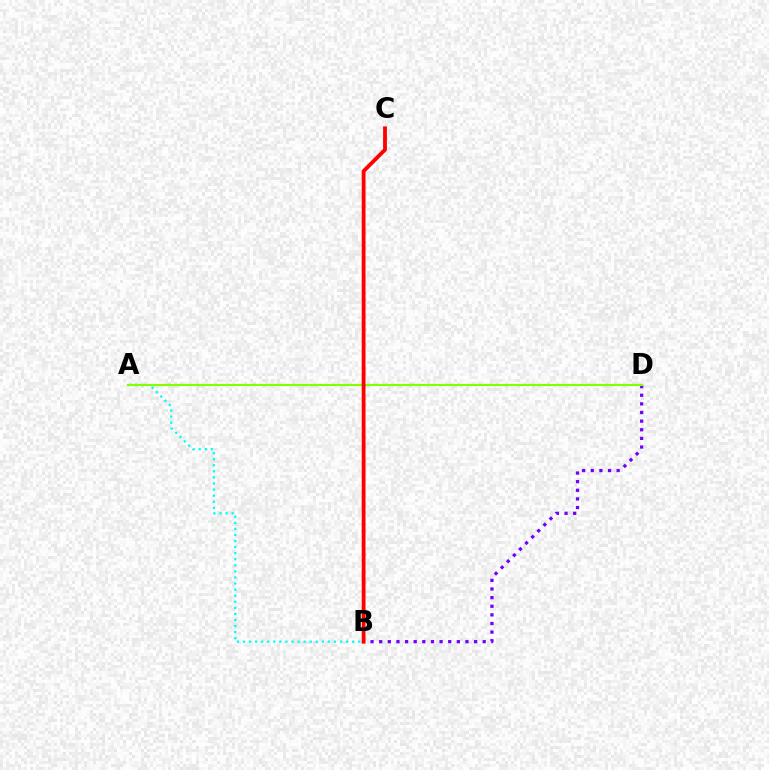{('B', 'D'): [{'color': '#7200ff', 'line_style': 'dotted', 'thickness': 2.34}], ('A', 'B'): [{'color': '#00fff6', 'line_style': 'dotted', 'thickness': 1.65}], ('A', 'D'): [{'color': '#84ff00', 'line_style': 'solid', 'thickness': 1.54}], ('B', 'C'): [{'color': '#ff0000', 'line_style': 'solid', 'thickness': 2.74}]}